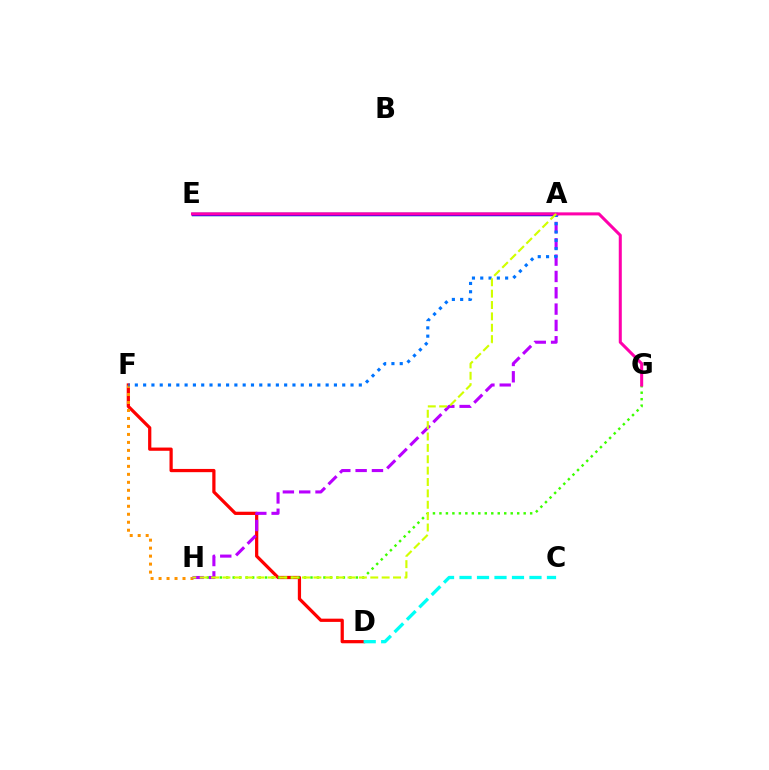{('D', 'F'): [{'color': '#ff0000', 'line_style': 'solid', 'thickness': 2.33}], ('G', 'H'): [{'color': '#3dff00', 'line_style': 'dotted', 'thickness': 1.76}], ('A', 'E'): [{'color': '#00ff5c', 'line_style': 'solid', 'thickness': 2.38}, {'color': '#2500ff', 'line_style': 'solid', 'thickness': 2.44}], ('F', 'H'): [{'color': '#ff9400', 'line_style': 'dotted', 'thickness': 2.17}], ('A', 'H'): [{'color': '#b900ff', 'line_style': 'dashed', 'thickness': 2.22}, {'color': '#d1ff00', 'line_style': 'dashed', 'thickness': 1.55}], ('A', 'F'): [{'color': '#0074ff', 'line_style': 'dotted', 'thickness': 2.25}], ('E', 'G'): [{'color': '#ff00ac', 'line_style': 'solid', 'thickness': 2.19}], ('C', 'D'): [{'color': '#00fff6', 'line_style': 'dashed', 'thickness': 2.38}]}